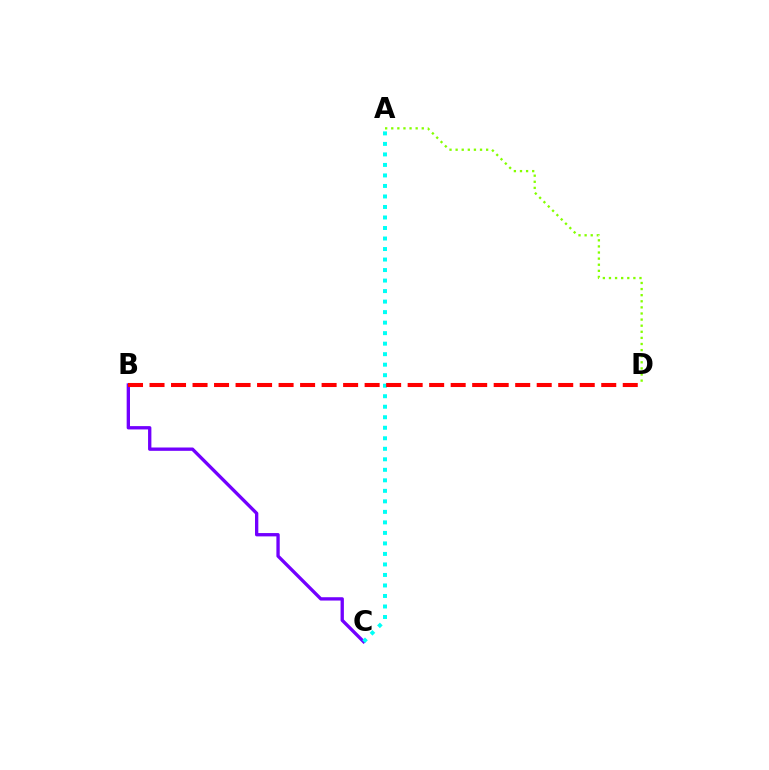{('B', 'C'): [{'color': '#7200ff', 'line_style': 'solid', 'thickness': 2.39}], ('A', 'C'): [{'color': '#00fff6', 'line_style': 'dotted', 'thickness': 2.86}], ('A', 'D'): [{'color': '#84ff00', 'line_style': 'dotted', 'thickness': 1.66}], ('B', 'D'): [{'color': '#ff0000', 'line_style': 'dashed', 'thickness': 2.92}]}